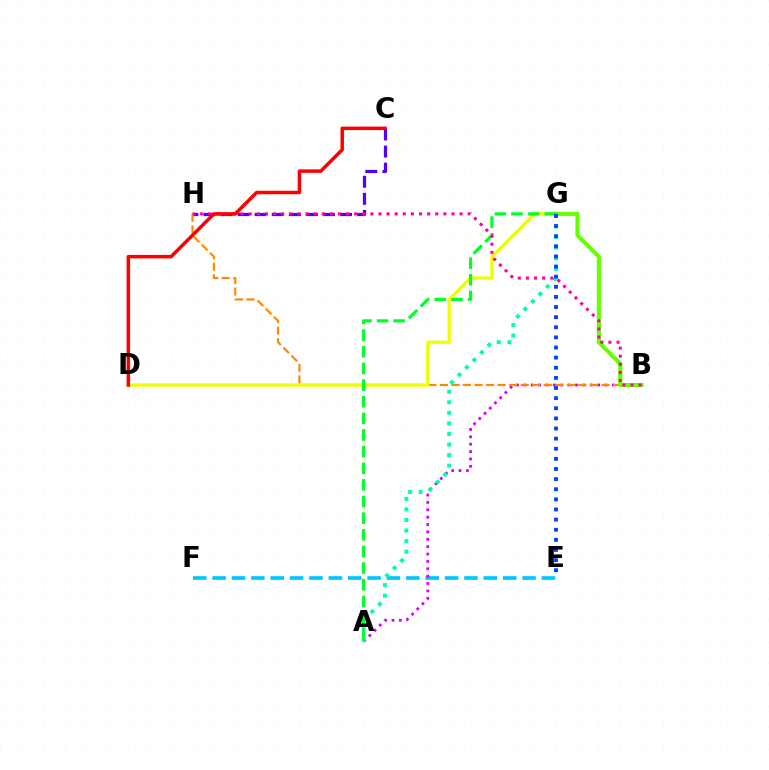{('E', 'F'): [{'color': '#00c7ff', 'line_style': 'dashed', 'thickness': 2.63}], ('C', 'H'): [{'color': '#4f00ff', 'line_style': 'dashed', 'thickness': 2.32}], ('A', 'B'): [{'color': '#d600ff', 'line_style': 'dotted', 'thickness': 2.0}], ('B', 'H'): [{'color': '#ff8800', 'line_style': 'dashed', 'thickness': 1.57}, {'color': '#ff00a0', 'line_style': 'dotted', 'thickness': 2.2}], ('D', 'G'): [{'color': '#eeff00', 'line_style': 'solid', 'thickness': 2.37}], ('A', 'G'): [{'color': '#00ffaf', 'line_style': 'dotted', 'thickness': 2.87}, {'color': '#00ff27', 'line_style': 'dashed', 'thickness': 2.26}], ('B', 'G'): [{'color': '#66ff00', 'line_style': 'solid', 'thickness': 2.97}], ('E', 'G'): [{'color': '#003fff', 'line_style': 'dotted', 'thickness': 2.75}], ('C', 'D'): [{'color': '#ff0000', 'line_style': 'solid', 'thickness': 2.52}]}